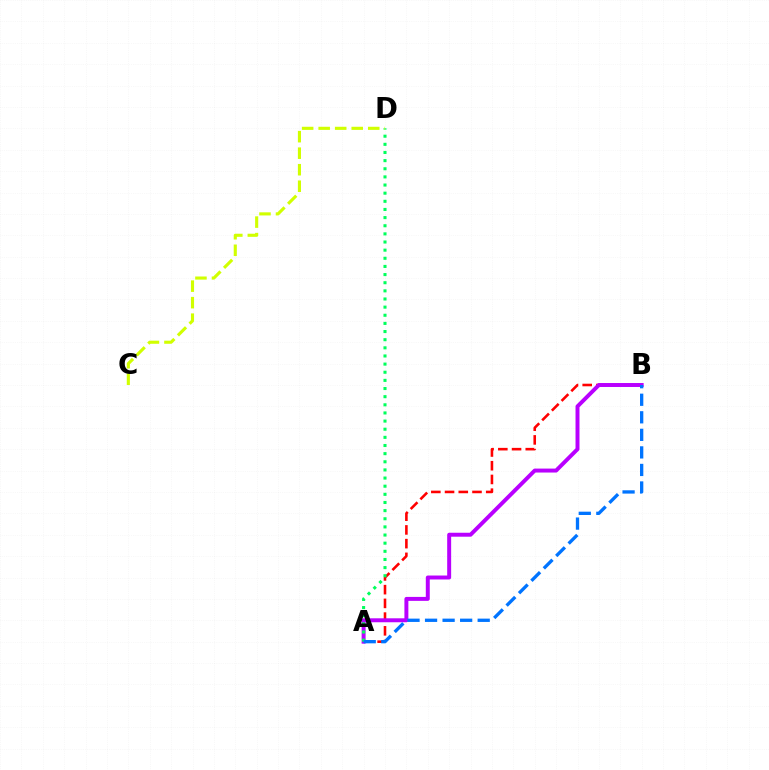{('A', 'B'): [{'color': '#ff0000', 'line_style': 'dashed', 'thickness': 1.86}, {'color': '#b900ff', 'line_style': 'solid', 'thickness': 2.85}, {'color': '#0074ff', 'line_style': 'dashed', 'thickness': 2.38}], ('A', 'D'): [{'color': '#00ff5c', 'line_style': 'dotted', 'thickness': 2.21}], ('C', 'D'): [{'color': '#d1ff00', 'line_style': 'dashed', 'thickness': 2.25}]}